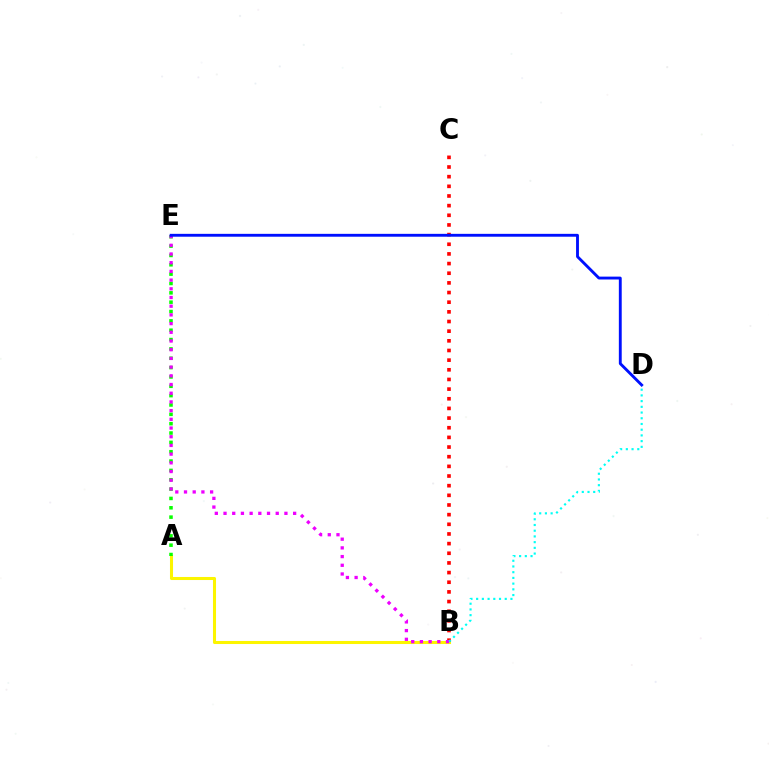{('A', 'B'): [{'color': '#fcf500', 'line_style': 'solid', 'thickness': 2.19}], ('A', 'E'): [{'color': '#08ff00', 'line_style': 'dotted', 'thickness': 2.54}], ('B', 'C'): [{'color': '#ff0000', 'line_style': 'dotted', 'thickness': 2.62}], ('B', 'E'): [{'color': '#ee00ff', 'line_style': 'dotted', 'thickness': 2.36}], ('D', 'E'): [{'color': '#0010ff', 'line_style': 'solid', 'thickness': 2.07}], ('B', 'D'): [{'color': '#00fff6', 'line_style': 'dotted', 'thickness': 1.55}]}